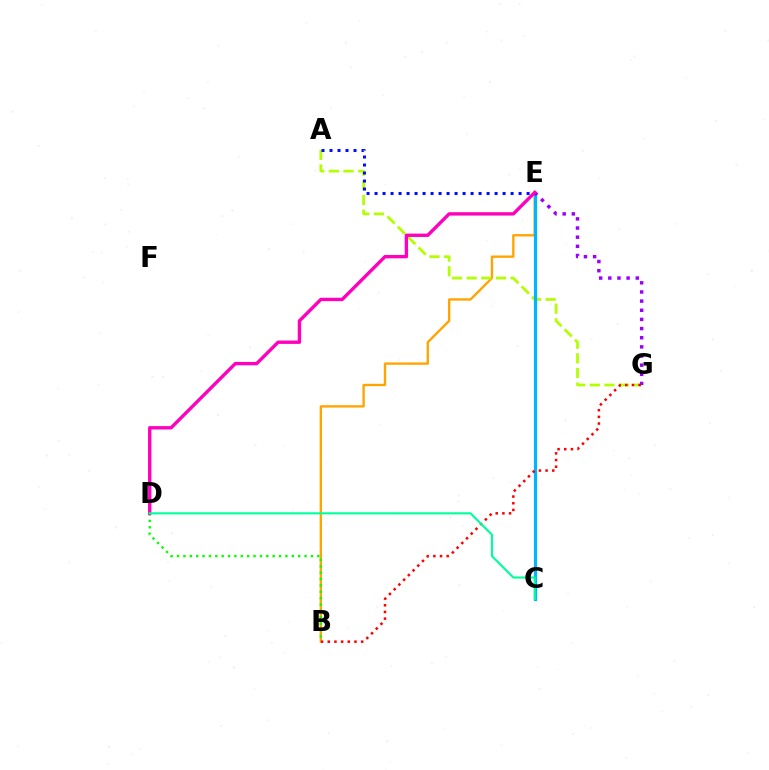{('B', 'E'): [{'color': '#ffa500', 'line_style': 'solid', 'thickness': 1.7}], ('A', 'G'): [{'color': '#b3ff00', 'line_style': 'dashed', 'thickness': 1.99}], ('C', 'E'): [{'color': '#00b5ff', 'line_style': 'solid', 'thickness': 2.31}], ('B', 'G'): [{'color': '#ff0000', 'line_style': 'dotted', 'thickness': 1.81}], ('B', 'D'): [{'color': '#08ff00', 'line_style': 'dotted', 'thickness': 1.73}], ('E', 'G'): [{'color': '#9b00ff', 'line_style': 'dotted', 'thickness': 2.49}], ('A', 'E'): [{'color': '#0010ff', 'line_style': 'dotted', 'thickness': 2.17}], ('D', 'E'): [{'color': '#ff00bd', 'line_style': 'solid', 'thickness': 2.42}], ('C', 'D'): [{'color': '#00ff9d', 'line_style': 'solid', 'thickness': 1.53}]}